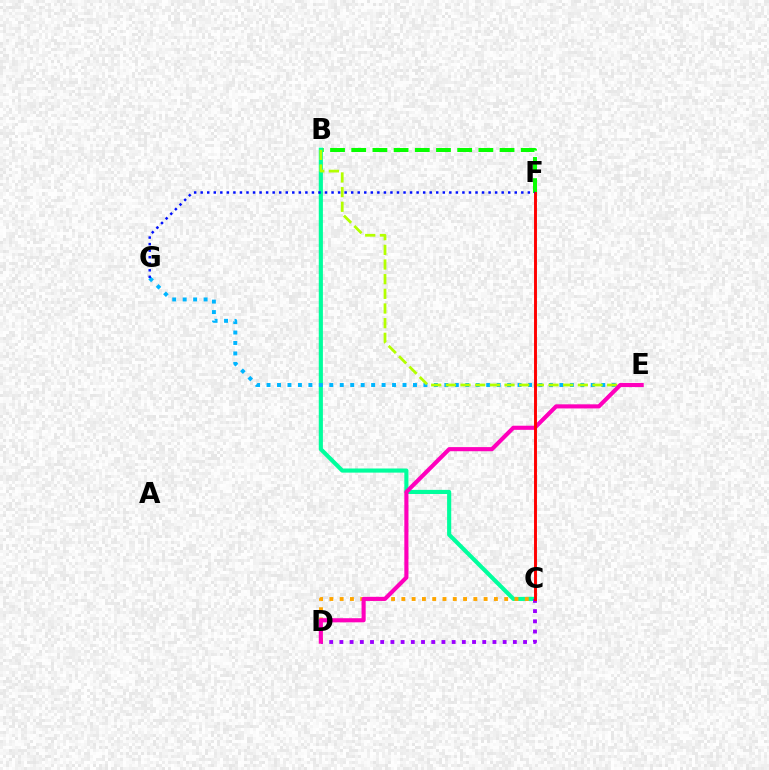{('B', 'F'): [{'color': '#08ff00', 'line_style': 'dashed', 'thickness': 2.88}], ('B', 'C'): [{'color': '#00ff9d', 'line_style': 'solid', 'thickness': 2.97}], ('C', 'D'): [{'color': '#9b00ff', 'line_style': 'dotted', 'thickness': 2.77}, {'color': '#ffa500', 'line_style': 'dotted', 'thickness': 2.79}], ('E', 'G'): [{'color': '#00b5ff', 'line_style': 'dotted', 'thickness': 2.84}], ('B', 'E'): [{'color': '#b3ff00', 'line_style': 'dashed', 'thickness': 1.99}], ('D', 'E'): [{'color': '#ff00bd', 'line_style': 'solid', 'thickness': 2.97}], ('C', 'F'): [{'color': '#ff0000', 'line_style': 'solid', 'thickness': 2.11}], ('F', 'G'): [{'color': '#0010ff', 'line_style': 'dotted', 'thickness': 1.78}]}